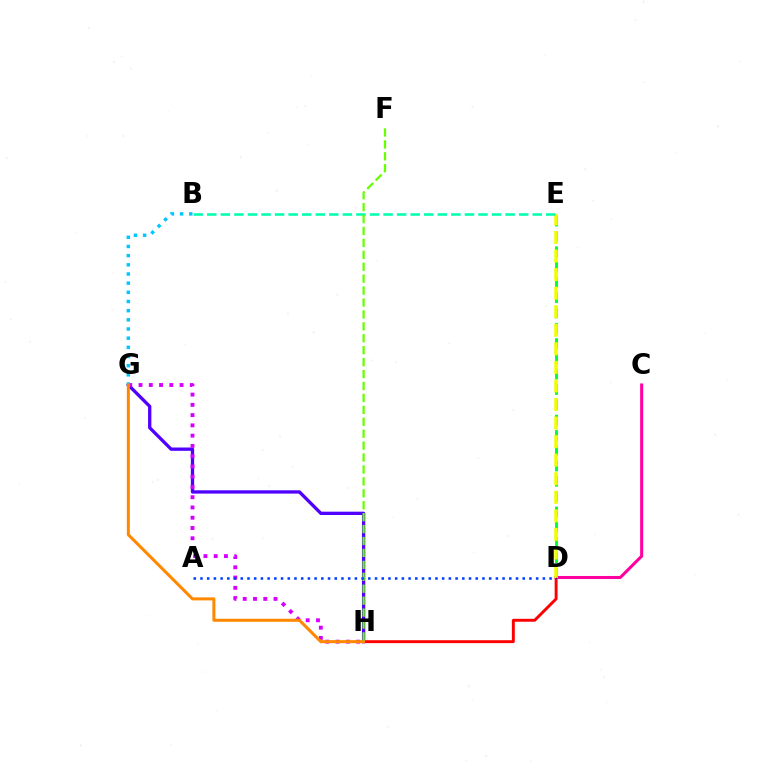{('C', 'D'): [{'color': '#ff00a0', 'line_style': 'solid', 'thickness': 2.2}], ('D', 'E'): [{'color': '#00ff27', 'line_style': 'dashed', 'thickness': 2.08}, {'color': '#eeff00', 'line_style': 'dashed', 'thickness': 2.52}], ('G', 'H'): [{'color': '#4f00ff', 'line_style': 'solid', 'thickness': 2.38}, {'color': '#d600ff', 'line_style': 'dotted', 'thickness': 2.79}, {'color': '#ff8800', 'line_style': 'solid', 'thickness': 2.18}], ('D', 'H'): [{'color': '#ff0000', 'line_style': 'solid', 'thickness': 2.1}], ('B', 'G'): [{'color': '#00c7ff', 'line_style': 'dotted', 'thickness': 2.49}], ('B', 'E'): [{'color': '#00ffaf', 'line_style': 'dashed', 'thickness': 1.84}], ('F', 'H'): [{'color': '#66ff00', 'line_style': 'dashed', 'thickness': 1.62}], ('A', 'D'): [{'color': '#003fff', 'line_style': 'dotted', 'thickness': 1.82}]}